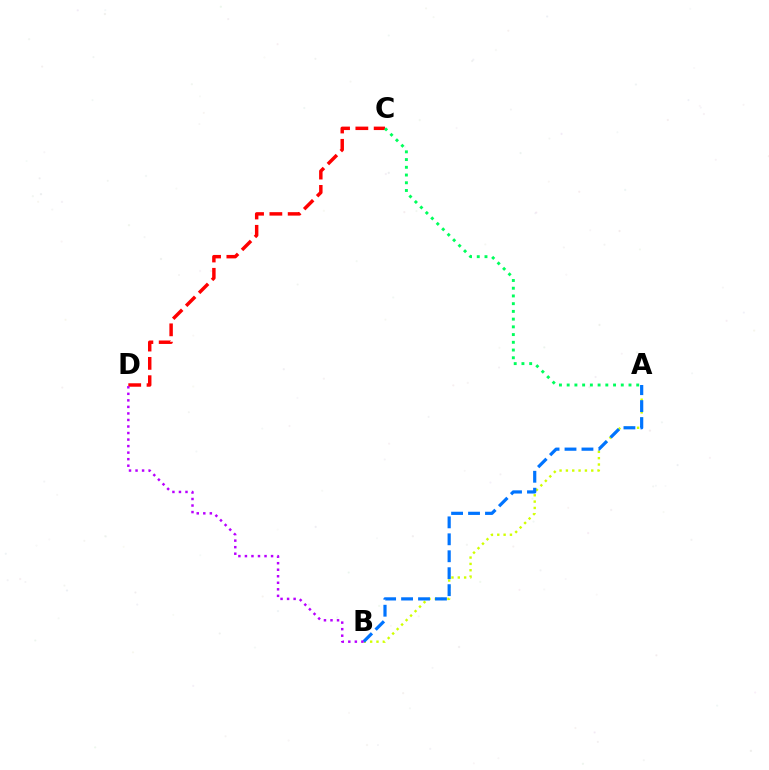{('A', 'B'): [{'color': '#d1ff00', 'line_style': 'dotted', 'thickness': 1.72}, {'color': '#0074ff', 'line_style': 'dashed', 'thickness': 2.3}], ('C', 'D'): [{'color': '#ff0000', 'line_style': 'dashed', 'thickness': 2.49}], ('A', 'C'): [{'color': '#00ff5c', 'line_style': 'dotted', 'thickness': 2.1}], ('B', 'D'): [{'color': '#b900ff', 'line_style': 'dotted', 'thickness': 1.78}]}